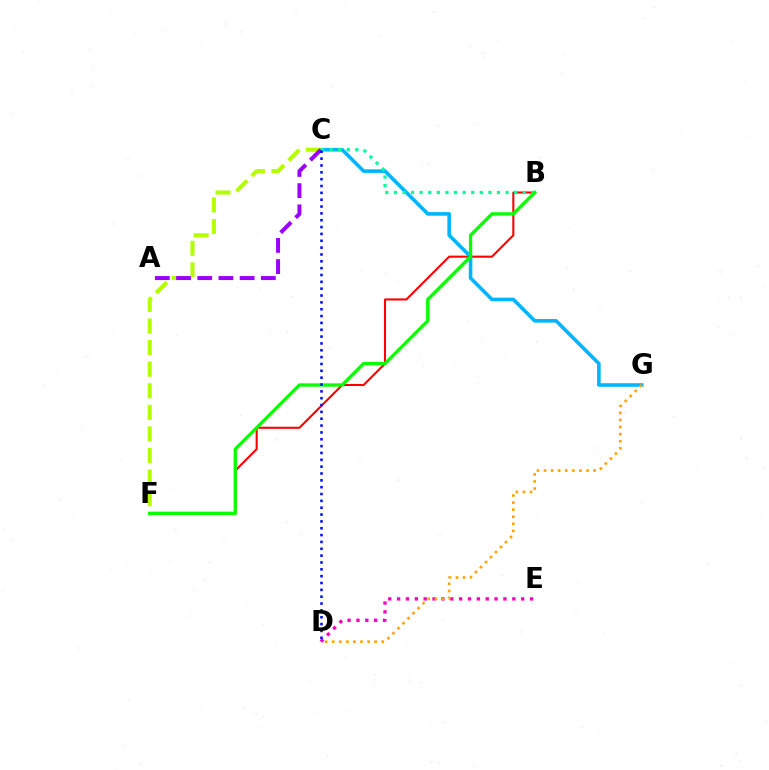{('D', 'E'): [{'color': '#ff00bd', 'line_style': 'dotted', 'thickness': 2.41}], ('B', 'F'): [{'color': '#ff0000', 'line_style': 'solid', 'thickness': 1.5}, {'color': '#08ff00', 'line_style': 'solid', 'thickness': 2.38}], ('C', 'G'): [{'color': '#00b5ff', 'line_style': 'solid', 'thickness': 2.58}], ('D', 'G'): [{'color': '#ffa500', 'line_style': 'dotted', 'thickness': 1.92}], ('C', 'F'): [{'color': '#b3ff00', 'line_style': 'dashed', 'thickness': 2.93}], ('A', 'C'): [{'color': '#9b00ff', 'line_style': 'dashed', 'thickness': 2.88}], ('B', 'C'): [{'color': '#00ff9d', 'line_style': 'dotted', 'thickness': 2.34}], ('C', 'D'): [{'color': '#0010ff', 'line_style': 'dotted', 'thickness': 1.86}]}